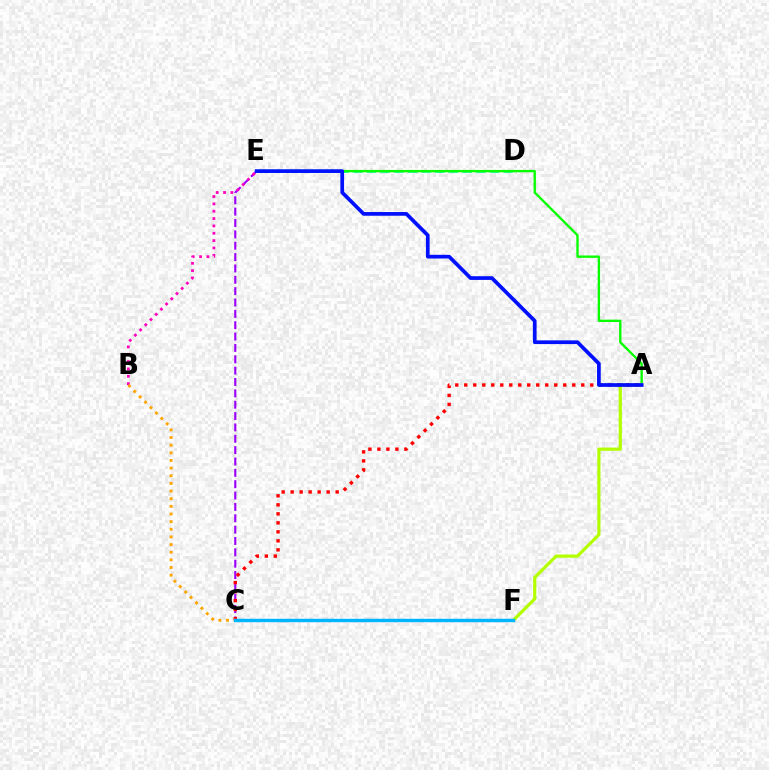{('C', 'E'): [{'color': '#9b00ff', 'line_style': 'dashed', 'thickness': 1.54}], ('D', 'E'): [{'color': '#00ff9d', 'line_style': 'dashed', 'thickness': 1.86}], ('A', 'F'): [{'color': '#b3ff00', 'line_style': 'solid', 'thickness': 2.3}], ('B', 'E'): [{'color': '#ff00bd', 'line_style': 'dotted', 'thickness': 2.0}], ('A', 'C'): [{'color': '#ff0000', 'line_style': 'dotted', 'thickness': 2.45}], ('A', 'E'): [{'color': '#08ff00', 'line_style': 'solid', 'thickness': 1.7}, {'color': '#0010ff', 'line_style': 'solid', 'thickness': 2.67}], ('B', 'C'): [{'color': '#ffa500', 'line_style': 'dotted', 'thickness': 2.08}], ('C', 'F'): [{'color': '#00b5ff', 'line_style': 'solid', 'thickness': 2.47}]}